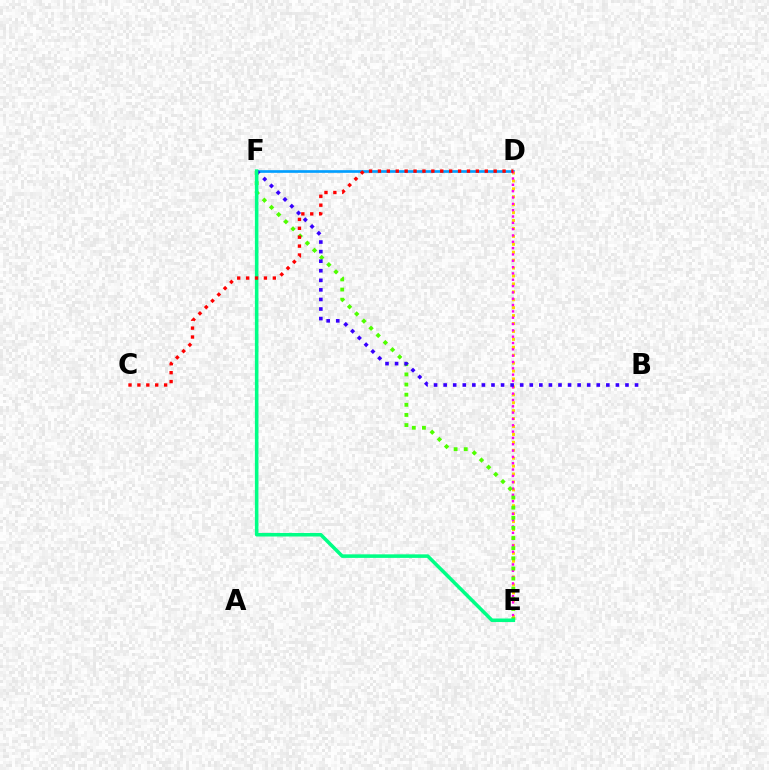{('D', 'F'): [{'color': '#009eff', 'line_style': 'solid', 'thickness': 1.92}], ('D', 'E'): [{'color': '#ffd500', 'line_style': 'dotted', 'thickness': 2.15}, {'color': '#ff00ed', 'line_style': 'dotted', 'thickness': 1.72}], ('E', 'F'): [{'color': '#4fff00', 'line_style': 'dotted', 'thickness': 2.75}, {'color': '#00ff86', 'line_style': 'solid', 'thickness': 2.56}], ('B', 'F'): [{'color': '#3700ff', 'line_style': 'dotted', 'thickness': 2.6}], ('C', 'D'): [{'color': '#ff0000', 'line_style': 'dotted', 'thickness': 2.42}]}